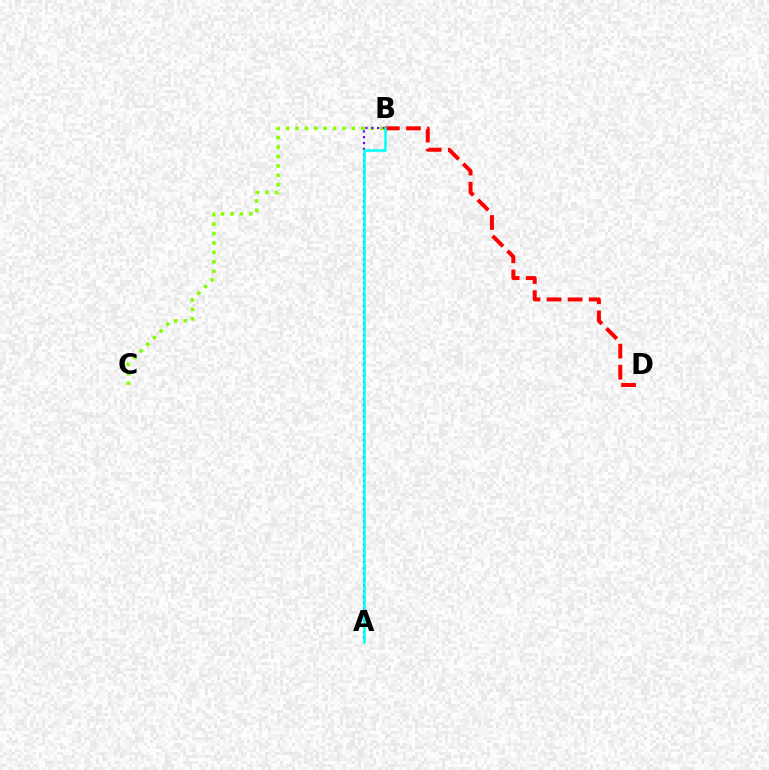{('B', 'C'): [{'color': '#84ff00', 'line_style': 'dotted', 'thickness': 2.56}], ('B', 'D'): [{'color': '#ff0000', 'line_style': 'dashed', 'thickness': 2.86}], ('A', 'B'): [{'color': '#7200ff', 'line_style': 'dotted', 'thickness': 1.58}, {'color': '#00fff6', 'line_style': 'solid', 'thickness': 1.83}]}